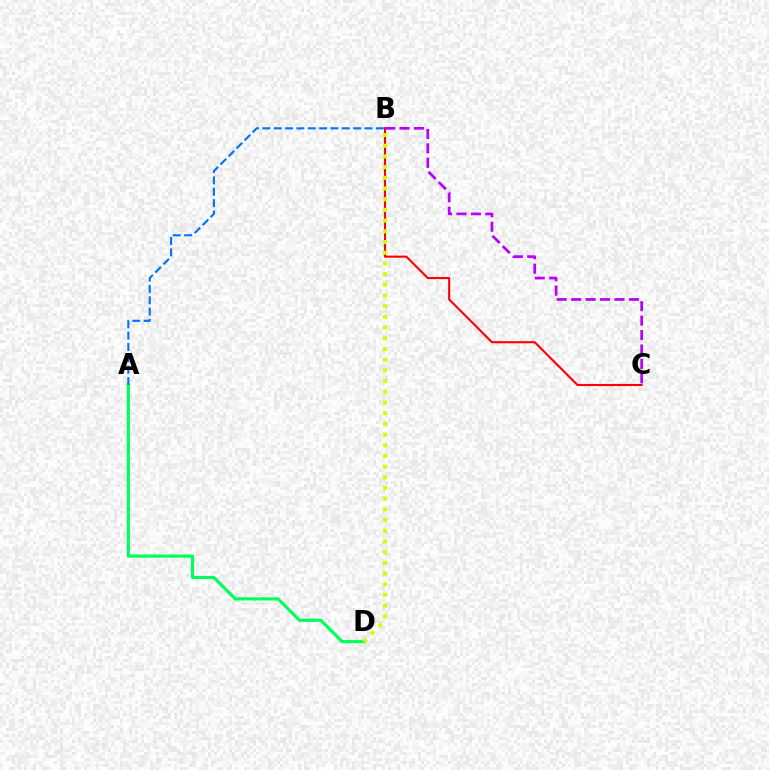{('A', 'D'): [{'color': '#00ff5c', 'line_style': 'solid', 'thickness': 2.28}], ('A', 'B'): [{'color': '#0074ff', 'line_style': 'dashed', 'thickness': 1.54}], ('B', 'C'): [{'color': '#ff0000', 'line_style': 'solid', 'thickness': 1.51}, {'color': '#b900ff', 'line_style': 'dashed', 'thickness': 1.96}], ('B', 'D'): [{'color': '#d1ff00', 'line_style': 'dotted', 'thickness': 2.91}]}